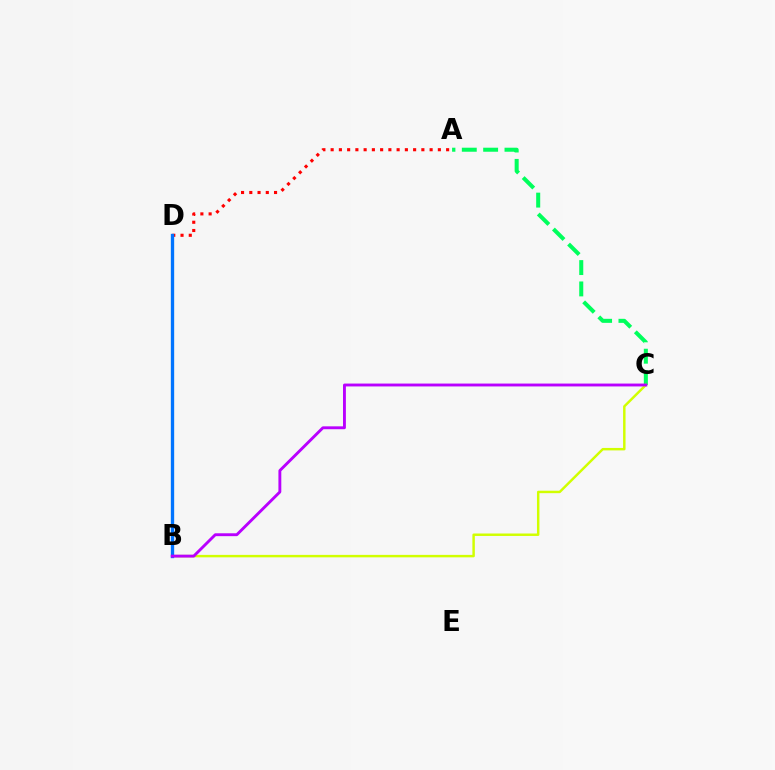{('A', 'D'): [{'color': '#ff0000', 'line_style': 'dotted', 'thickness': 2.24}], ('A', 'C'): [{'color': '#00ff5c', 'line_style': 'dashed', 'thickness': 2.9}], ('B', 'C'): [{'color': '#d1ff00', 'line_style': 'solid', 'thickness': 1.77}, {'color': '#b900ff', 'line_style': 'solid', 'thickness': 2.07}], ('B', 'D'): [{'color': '#0074ff', 'line_style': 'solid', 'thickness': 2.4}]}